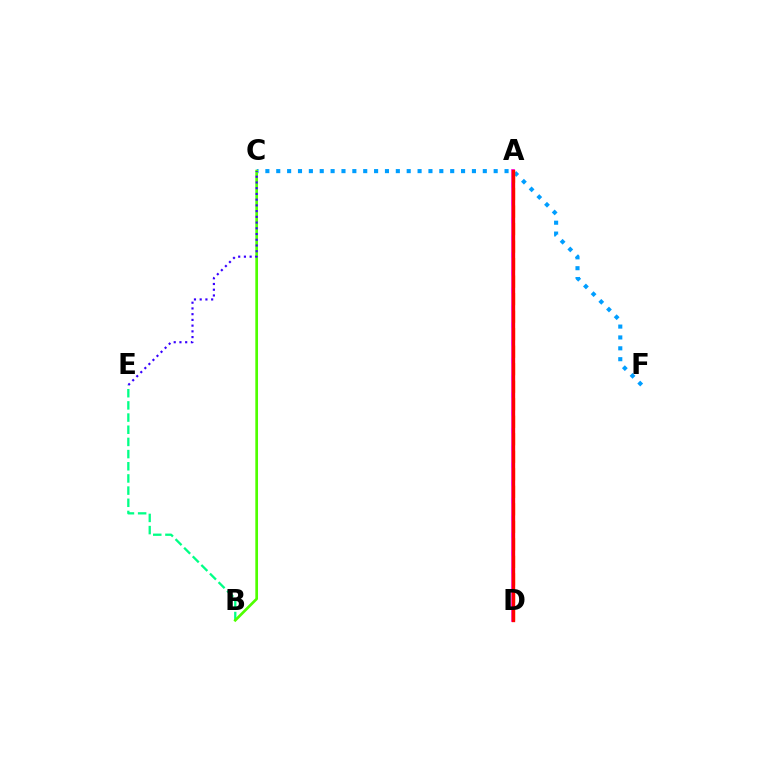{('C', 'F'): [{'color': '#009eff', 'line_style': 'dotted', 'thickness': 2.95}], ('A', 'D'): [{'color': '#ff00ed', 'line_style': 'solid', 'thickness': 2.65}, {'color': '#ffd500', 'line_style': 'dashed', 'thickness': 2.38}, {'color': '#ff0000', 'line_style': 'solid', 'thickness': 2.41}], ('B', 'E'): [{'color': '#00ff86', 'line_style': 'dashed', 'thickness': 1.65}], ('B', 'C'): [{'color': '#4fff00', 'line_style': 'solid', 'thickness': 1.94}], ('C', 'E'): [{'color': '#3700ff', 'line_style': 'dotted', 'thickness': 1.56}]}